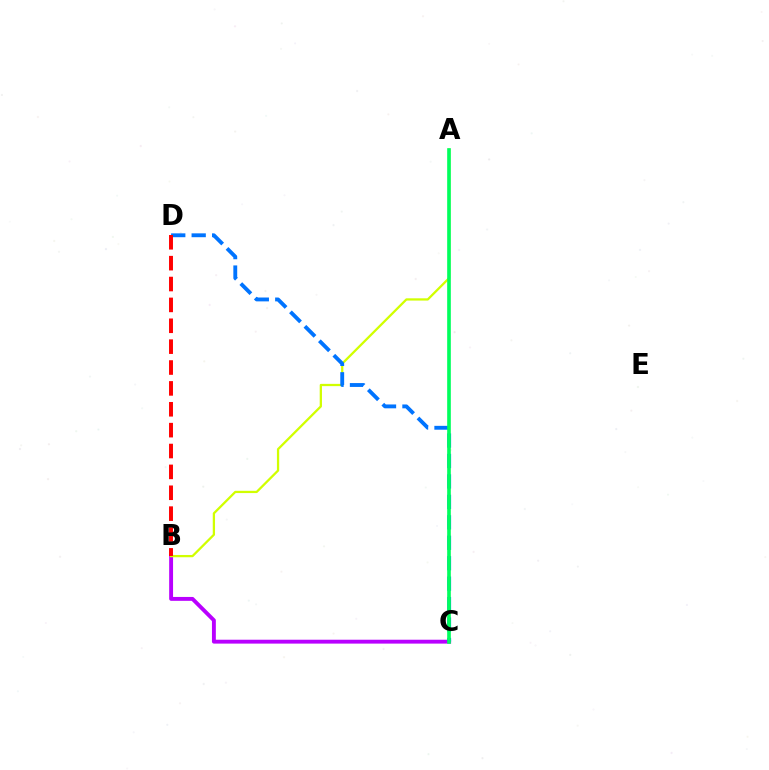{('B', 'C'): [{'color': '#b900ff', 'line_style': 'solid', 'thickness': 2.8}], ('A', 'B'): [{'color': '#d1ff00', 'line_style': 'solid', 'thickness': 1.63}], ('C', 'D'): [{'color': '#0074ff', 'line_style': 'dashed', 'thickness': 2.78}], ('A', 'C'): [{'color': '#00ff5c', 'line_style': 'solid', 'thickness': 2.63}], ('B', 'D'): [{'color': '#ff0000', 'line_style': 'dashed', 'thickness': 2.84}]}